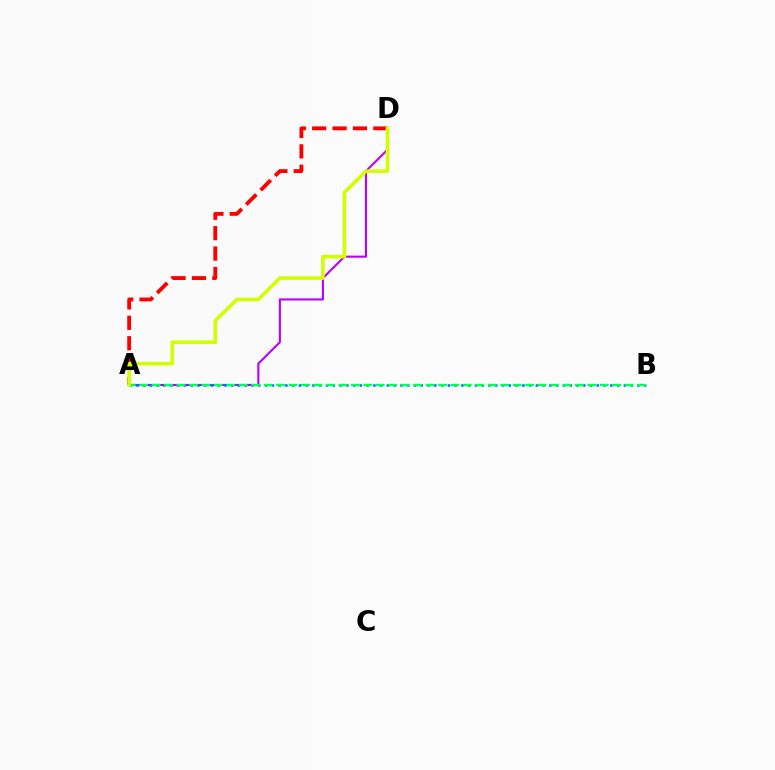{('A', 'D'): [{'color': '#b900ff', 'line_style': 'solid', 'thickness': 1.51}, {'color': '#ff0000', 'line_style': 'dashed', 'thickness': 2.77}, {'color': '#d1ff00', 'line_style': 'solid', 'thickness': 2.59}], ('A', 'B'): [{'color': '#0074ff', 'line_style': 'dotted', 'thickness': 1.84}, {'color': '#00ff5c', 'line_style': 'dashed', 'thickness': 1.69}]}